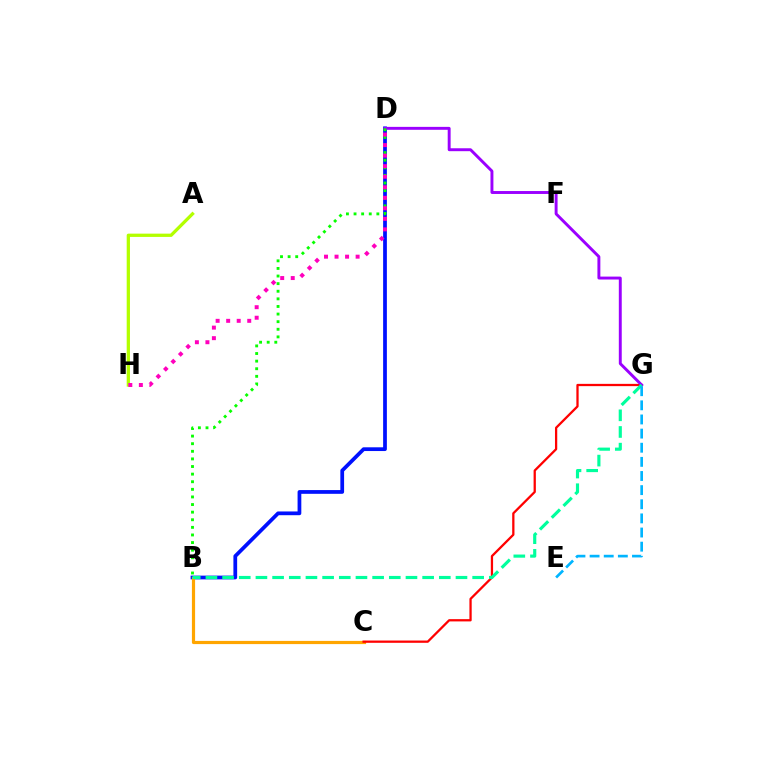{('B', 'D'): [{'color': '#0010ff', 'line_style': 'solid', 'thickness': 2.69}, {'color': '#08ff00', 'line_style': 'dotted', 'thickness': 2.07}], ('B', 'C'): [{'color': '#ffa500', 'line_style': 'solid', 'thickness': 2.29}], ('C', 'G'): [{'color': '#ff0000', 'line_style': 'solid', 'thickness': 1.64}], ('D', 'G'): [{'color': '#9b00ff', 'line_style': 'solid', 'thickness': 2.1}], ('B', 'G'): [{'color': '#00ff9d', 'line_style': 'dashed', 'thickness': 2.26}], ('E', 'G'): [{'color': '#00b5ff', 'line_style': 'dashed', 'thickness': 1.92}], ('A', 'H'): [{'color': '#b3ff00', 'line_style': 'solid', 'thickness': 2.36}], ('D', 'H'): [{'color': '#ff00bd', 'line_style': 'dotted', 'thickness': 2.86}]}